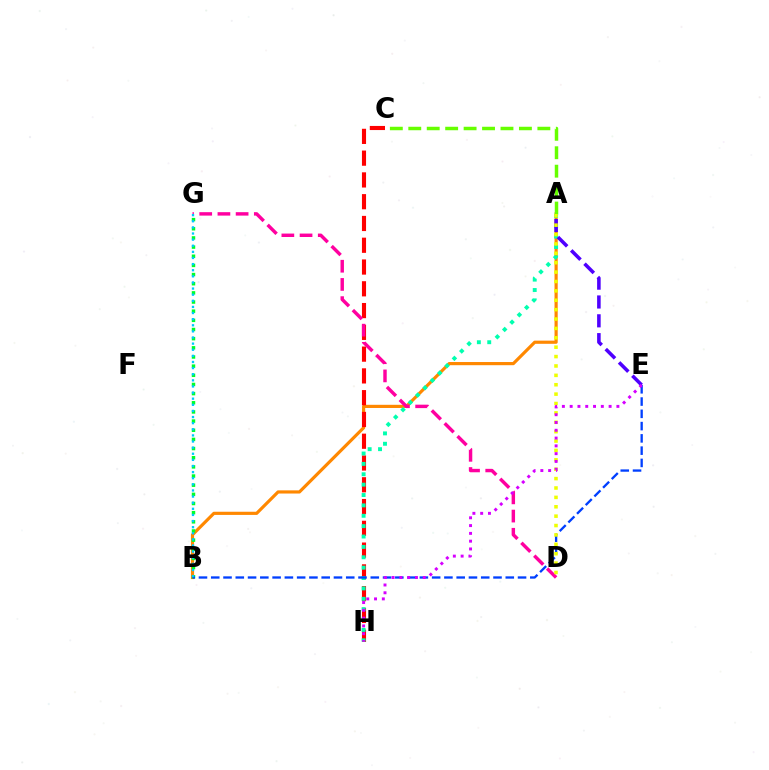{('A', 'B'): [{'color': '#ff8800', 'line_style': 'solid', 'thickness': 2.28}], ('C', 'H'): [{'color': '#ff0000', 'line_style': 'dashed', 'thickness': 2.96}], ('B', 'G'): [{'color': '#00ff27', 'line_style': 'dotted', 'thickness': 2.49}, {'color': '#00c7ff', 'line_style': 'dotted', 'thickness': 1.66}], ('A', 'H'): [{'color': '#00ffaf', 'line_style': 'dotted', 'thickness': 2.82}], ('A', 'E'): [{'color': '#4f00ff', 'line_style': 'dashed', 'thickness': 2.56}], ('A', 'C'): [{'color': '#66ff00', 'line_style': 'dashed', 'thickness': 2.51}], ('B', 'E'): [{'color': '#003fff', 'line_style': 'dashed', 'thickness': 1.67}], ('D', 'G'): [{'color': '#ff00a0', 'line_style': 'dashed', 'thickness': 2.47}], ('A', 'D'): [{'color': '#eeff00', 'line_style': 'dotted', 'thickness': 2.55}], ('E', 'H'): [{'color': '#d600ff', 'line_style': 'dotted', 'thickness': 2.12}]}